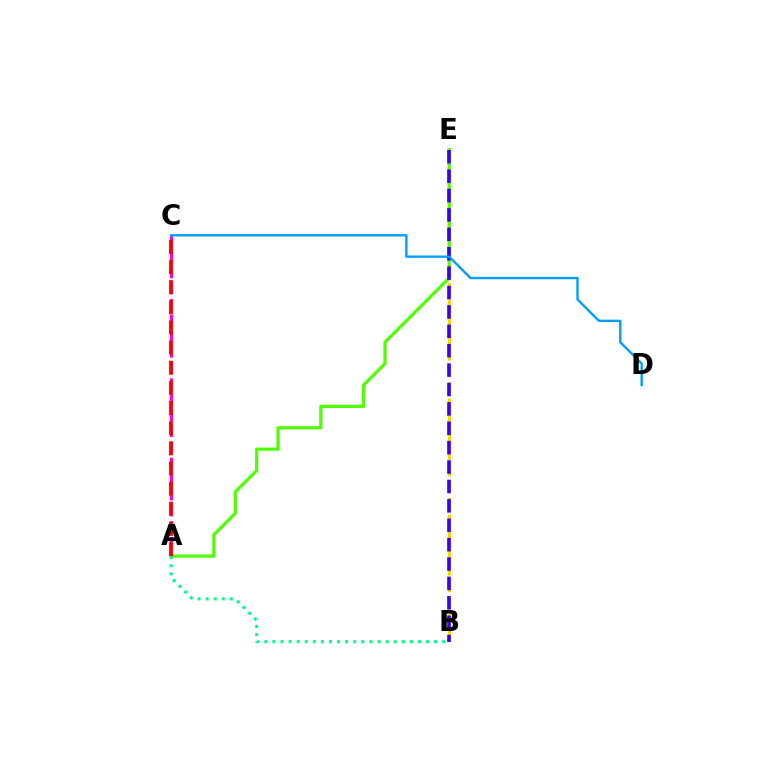{('B', 'E'): [{'color': '#ffd500', 'line_style': 'dashed', 'thickness': 2.25}, {'color': '#3700ff', 'line_style': 'dashed', 'thickness': 2.63}], ('A', 'E'): [{'color': '#4fff00', 'line_style': 'solid', 'thickness': 2.31}], ('A', 'C'): [{'color': '#ff00ed', 'line_style': 'dashed', 'thickness': 2.16}, {'color': '#ff0000', 'line_style': 'dashed', 'thickness': 2.74}], ('C', 'D'): [{'color': '#009eff', 'line_style': 'solid', 'thickness': 1.72}], ('A', 'B'): [{'color': '#00ff86', 'line_style': 'dotted', 'thickness': 2.2}]}